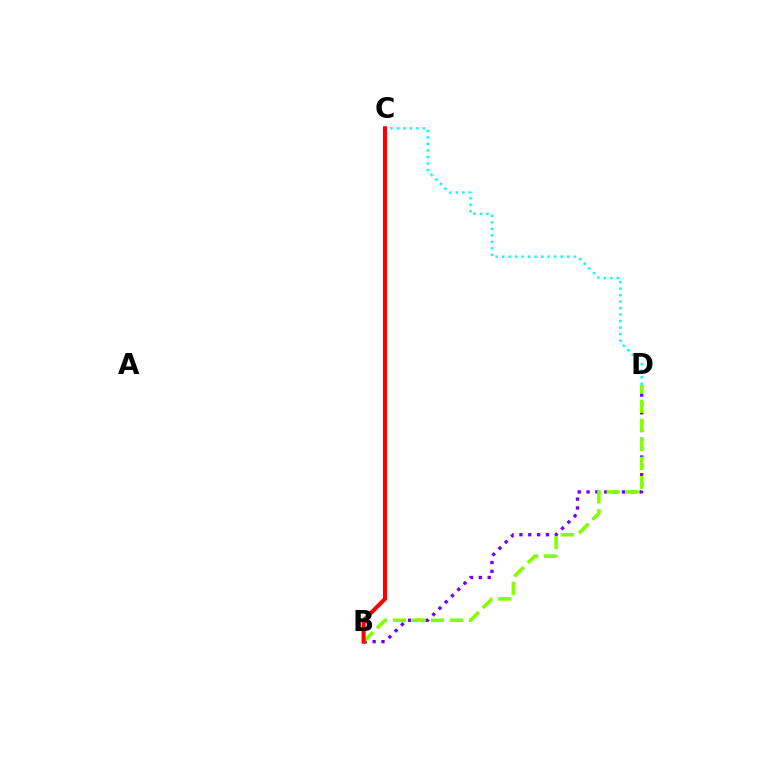{('B', 'D'): [{'color': '#7200ff', 'line_style': 'dotted', 'thickness': 2.41}, {'color': '#84ff00', 'line_style': 'dashed', 'thickness': 2.58}], ('C', 'D'): [{'color': '#00fff6', 'line_style': 'dotted', 'thickness': 1.77}], ('B', 'C'): [{'color': '#ff0000', 'line_style': 'solid', 'thickness': 2.95}]}